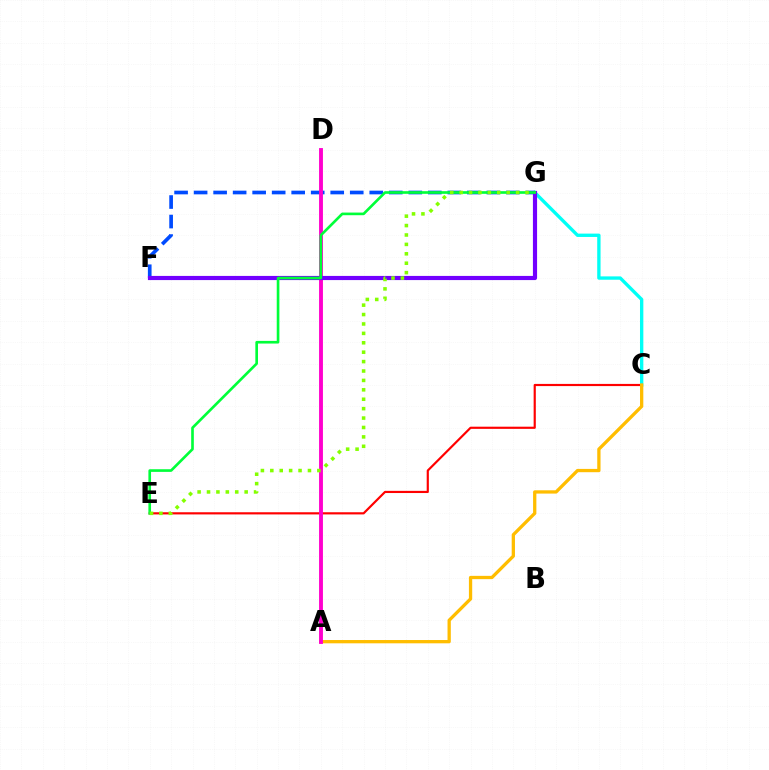{('F', 'G'): [{'color': '#004bff', 'line_style': 'dashed', 'thickness': 2.65}, {'color': '#7200ff', 'line_style': 'solid', 'thickness': 2.99}], ('C', 'E'): [{'color': '#ff0000', 'line_style': 'solid', 'thickness': 1.57}], ('C', 'G'): [{'color': '#00fff6', 'line_style': 'solid', 'thickness': 2.41}], ('A', 'C'): [{'color': '#ffbd00', 'line_style': 'solid', 'thickness': 2.37}], ('A', 'D'): [{'color': '#ff00cf', 'line_style': 'solid', 'thickness': 2.79}], ('E', 'G'): [{'color': '#00ff39', 'line_style': 'solid', 'thickness': 1.91}, {'color': '#84ff00', 'line_style': 'dotted', 'thickness': 2.56}]}